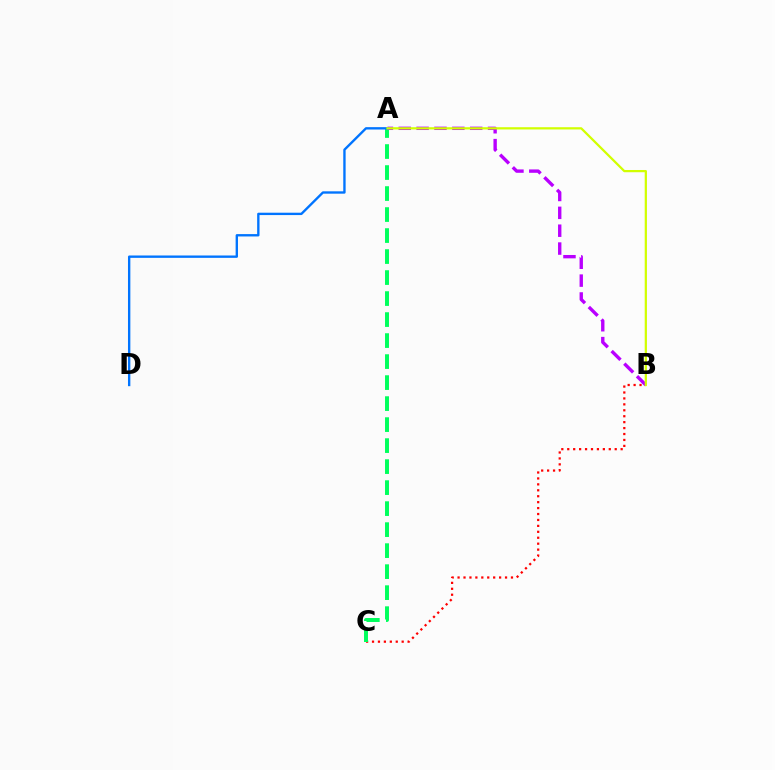{('B', 'C'): [{'color': '#ff0000', 'line_style': 'dotted', 'thickness': 1.61}], ('A', 'C'): [{'color': '#00ff5c', 'line_style': 'dashed', 'thickness': 2.85}], ('A', 'B'): [{'color': '#b900ff', 'line_style': 'dashed', 'thickness': 2.43}, {'color': '#d1ff00', 'line_style': 'solid', 'thickness': 1.61}], ('A', 'D'): [{'color': '#0074ff', 'line_style': 'solid', 'thickness': 1.7}]}